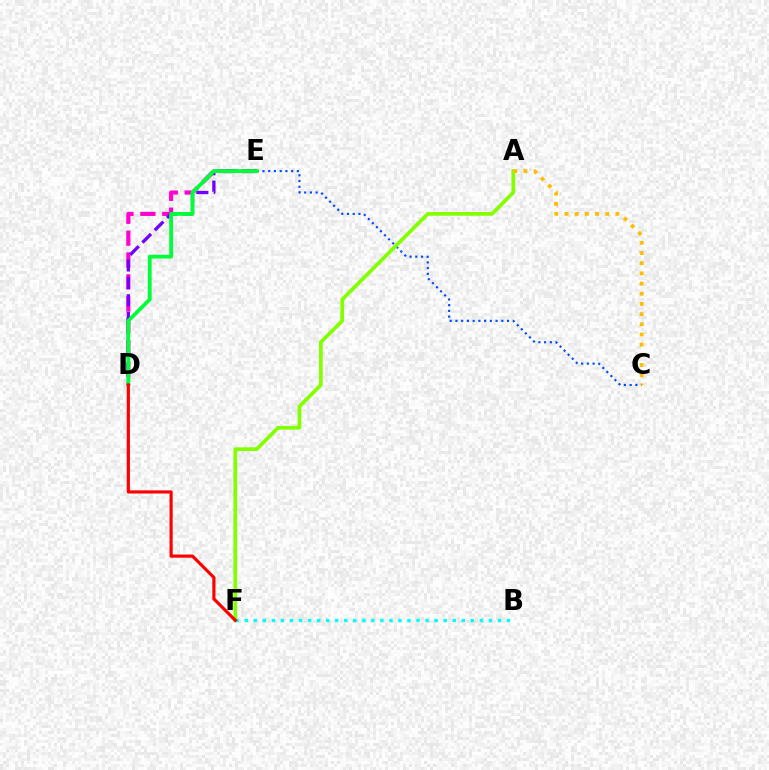{('D', 'E'): [{'color': '#ff00cf', 'line_style': 'dashed', 'thickness': 2.97}, {'color': '#7200ff', 'line_style': 'dashed', 'thickness': 2.37}, {'color': '#00ff39', 'line_style': 'solid', 'thickness': 2.74}], ('C', 'E'): [{'color': '#004bff', 'line_style': 'dotted', 'thickness': 1.56}], ('A', 'F'): [{'color': '#84ff00', 'line_style': 'solid', 'thickness': 2.68}], ('B', 'F'): [{'color': '#00fff6', 'line_style': 'dotted', 'thickness': 2.46}], ('D', 'F'): [{'color': '#ff0000', 'line_style': 'solid', 'thickness': 2.29}], ('A', 'C'): [{'color': '#ffbd00', 'line_style': 'dotted', 'thickness': 2.77}]}